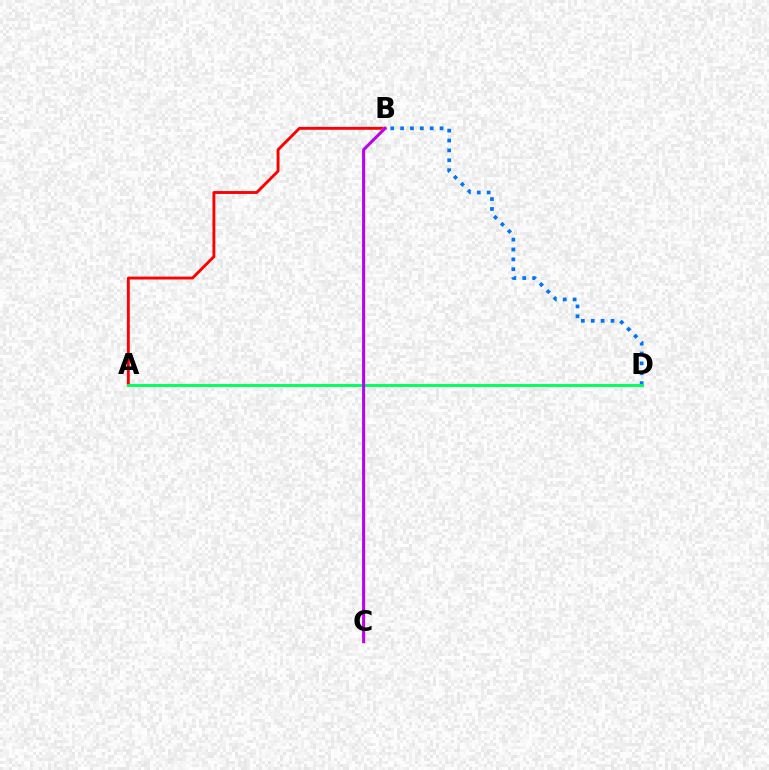{('B', 'D'): [{'color': '#0074ff', 'line_style': 'dotted', 'thickness': 2.68}], ('A', 'B'): [{'color': '#ff0000', 'line_style': 'solid', 'thickness': 2.08}], ('B', 'C'): [{'color': '#d1ff00', 'line_style': 'solid', 'thickness': 2.27}, {'color': '#b900ff', 'line_style': 'solid', 'thickness': 2.17}], ('A', 'D'): [{'color': '#00ff5c', 'line_style': 'solid', 'thickness': 2.08}]}